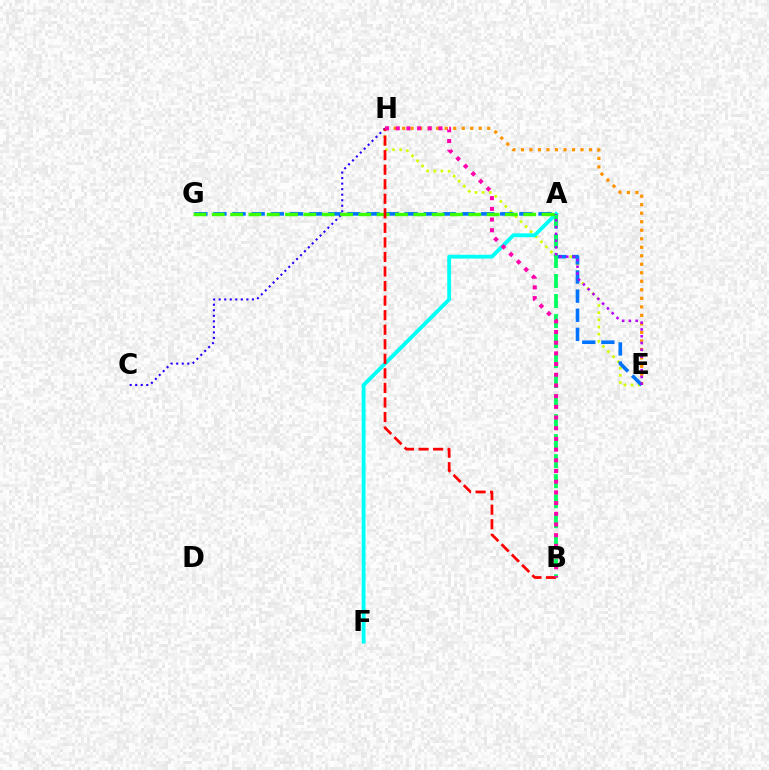{('E', 'H'): [{'color': '#ff9400', 'line_style': 'dotted', 'thickness': 2.31}, {'color': '#d1ff00', 'line_style': 'dotted', 'thickness': 1.94}], ('E', 'G'): [{'color': '#0074ff', 'line_style': 'dashed', 'thickness': 2.6}], ('C', 'H'): [{'color': '#2500ff', 'line_style': 'dotted', 'thickness': 1.5}], ('A', 'F'): [{'color': '#00fff6', 'line_style': 'solid', 'thickness': 2.75}], ('A', 'B'): [{'color': '#00ff5c', 'line_style': 'dashed', 'thickness': 2.72}], ('A', 'G'): [{'color': '#3dff00', 'line_style': 'dashed', 'thickness': 2.49}], ('A', 'E'): [{'color': '#b900ff', 'line_style': 'dotted', 'thickness': 1.84}], ('B', 'H'): [{'color': '#ff0000', 'line_style': 'dashed', 'thickness': 1.98}, {'color': '#ff00ac', 'line_style': 'dotted', 'thickness': 2.91}]}